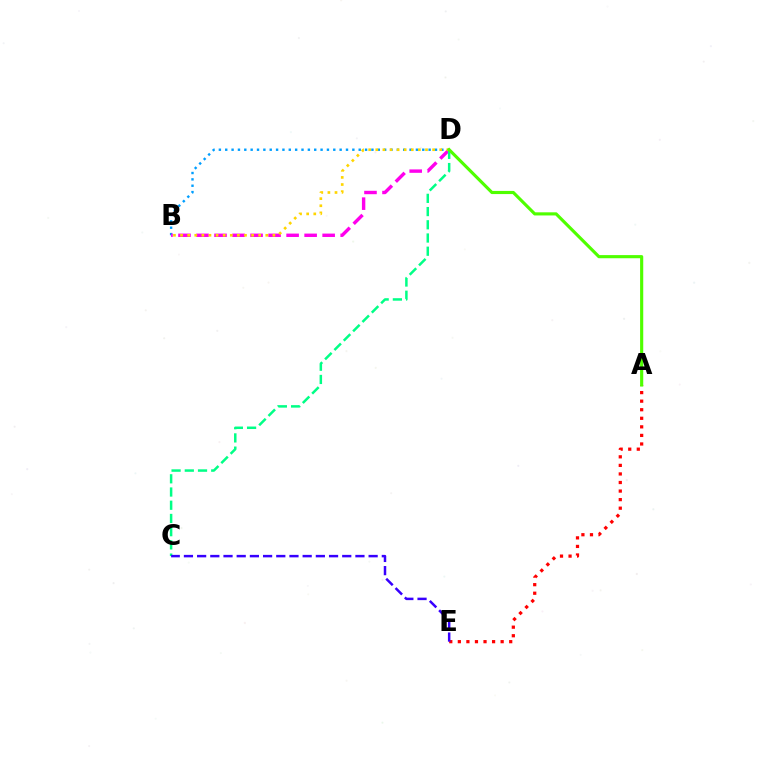{('B', 'D'): [{'color': '#009eff', 'line_style': 'dotted', 'thickness': 1.73}, {'color': '#ff00ed', 'line_style': 'dashed', 'thickness': 2.45}, {'color': '#ffd500', 'line_style': 'dotted', 'thickness': 1.93}], ('A', 'E'): [{'color': '#ff0000', 'line_style': 'dotted', 'thickness': 2.33}], ('C', 'D'): [{'color': '#00ff86', 'line_style': 'dashed', 'thickness': 1.8}], ('A', 'D'): [{'color': '#4fff00', 'line_style': 'solid', 'thickness': 2.26}], ('C', 'E'): [{'color': '#3700ff', 'line_style': 'dashed', 'thickness': 1.79}]}